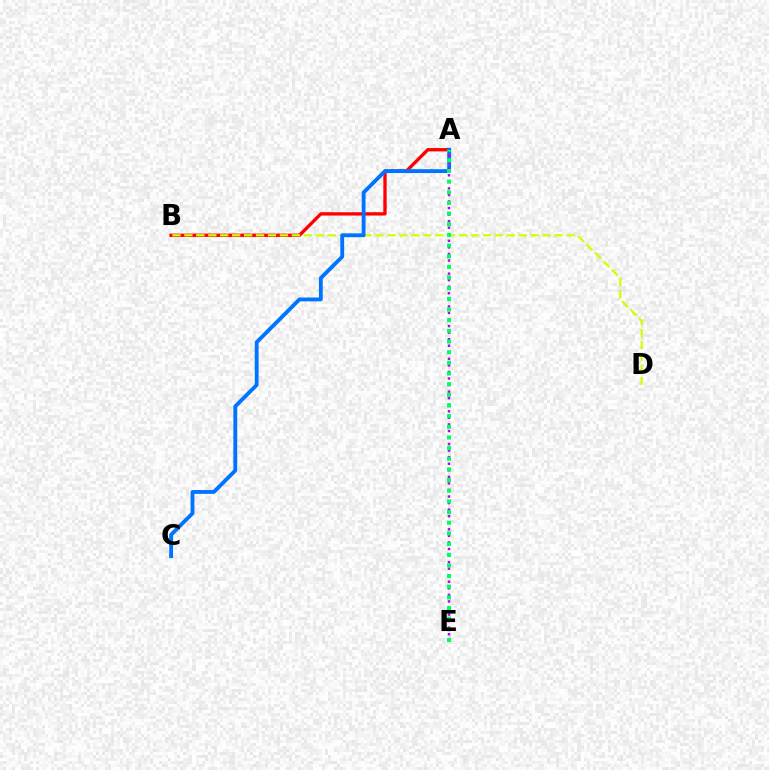{('A', 'B'): [{'color': '#ff0000', 'line_style': 'solid', 'thickness': 2.39}], ('B', 'D'): [{'color': '#d1ff00', 'line_style': 'dashed', 'thickness': 1.62}], ('A', 'C'): [{'color': '#0074ff', 'line_style': 'solid', 'thickness': 2.77}], ('A', 'E'): [{'color': '#b900ff', 'line_style': 'dotted', 'thickness': 1.78}, {'color': '#00ff5c', 'line_style': 'dotted', 'thickness': 2.9}]}